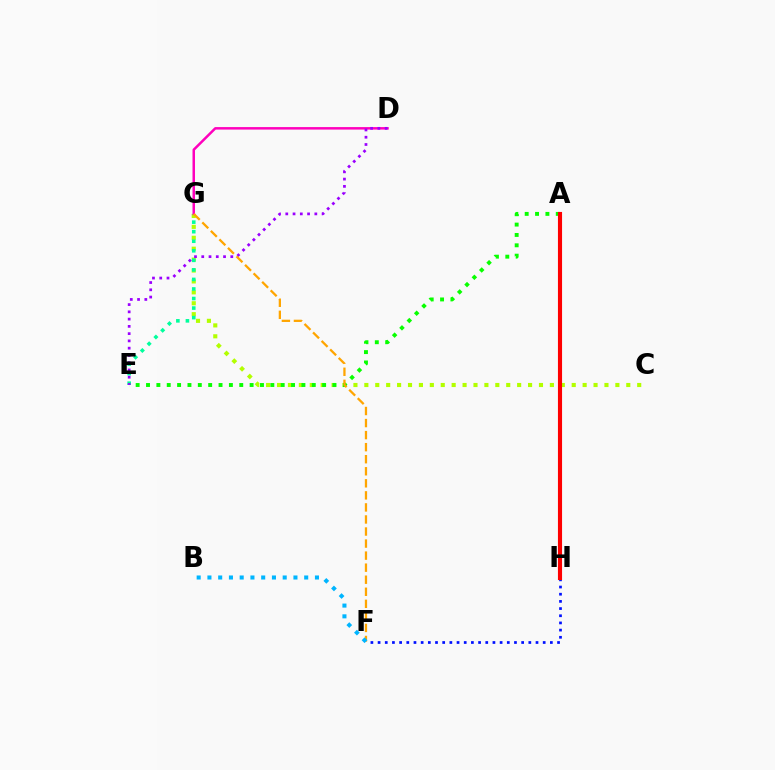{('C', 'G'): [{'color': '#b3ff00', 'line_style': 'dotted', 'thickness': 2.97}], ('E', 'G'): [{'color': '#00ff9d', 'line_style': 'dotted', 'thickness': 2.59}], ('F', 'H'): [{'color': '#0010ff', 'line_style': 'dotted', 'thickness': 1.95}], ('D', 'G'): [{'color': '#ff00bd', 'line_style': 'solid', 'thickness': 1.79}], ('D', 'E'): [{'color': '#9b00ff', 'line_style': 'dotted', 'thickness': 1.97}], ('A', 'E'): [{'color': '#08ff00', 'line_style': 'dotted', 'thickness': 2.81}], ('F', 'G'): [{'color': '#ffa500', 'line_style': 'dashed', 'thickness': 1.64}], ('A', 'H'): [{'color': '#ff0000', 'line_style': 'solid', 'thickness': 2.96}], ('B', 'F'): [{'color': '#00b5ff', 'line_style': 'dotted', 'thickness': 2.92}]}